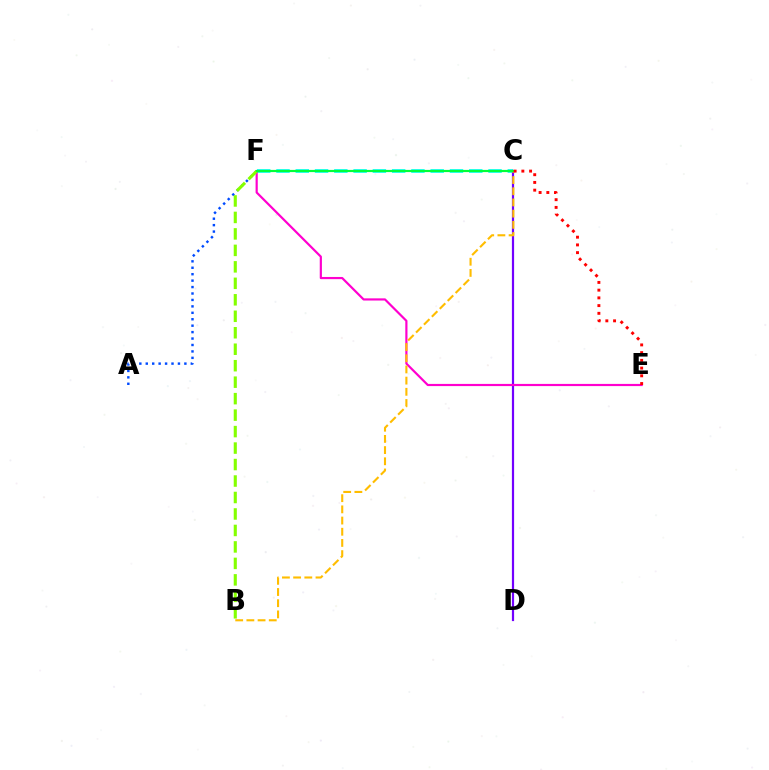{('C', 'F'): [{'color': '#00fff6', 'line_style': 'dashed', 'thickness': 2.62}, {'color': '#00ff39', 'line_style': 'solid', 'thickness': 1.58}], ('C', 'D'): [{'color': '#7200ff', 'line_style': 'solid', 'thickness': 1.58}], ('E', 'F'): [{'color': '#ff00cf', 'line_style': 'solid', 'thickness': 1.57}], ('A', 'F'): [{'color': '#004bff', 'line_style': 'dotted', 'thickness': 1.75}], ('B', 'F'): [{'color': '#84ff00', 'line_style': 'dashed', 'thickness': 2.24}], ('B', 'C'): [{'color': '#ffbd00', 'line_style': 'dashed', 'thickness': 1.52}], ('C', 'E'): [{'color': '#ff0000', 'line_style': 'dotted', 'thickness': 2.1}]}